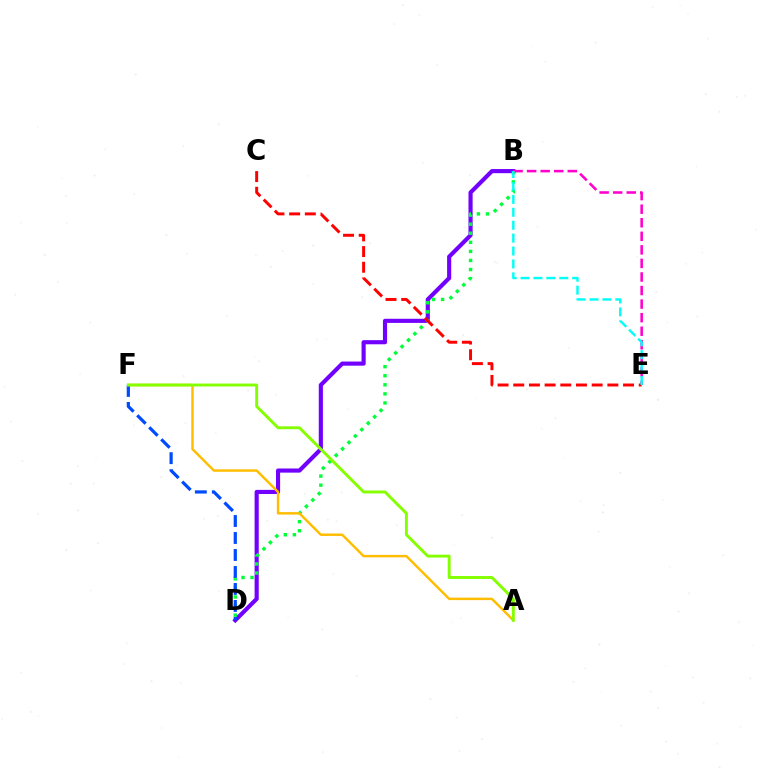{('B', 'D'): [{'color': '#7200ff', 'line_style': 'solid', 'thickness': 2.98}, {'color': '#00ff39', 'line_style': 'dotted', 'thickness': 2.46}], ('B', 'E'): [{'color': '#ff00cf', 'line_style': 'dashed', 'thickness': 1.84}, {'color': '#00fff6', 'line_style': 'dashed', 'thickness': 1.75}], ('D', 'F'): [{'color': '#004bff', 'line_style': 'dashed', 'thickness': 2.31}], ('C', 'E'): [{'color': '#ff0000', 'line_style': 'dashed', 'thickness': 2.13}], ('A', 'F'): [{'color': '#ffbd00', 'line_style': 'solid', 'thickness': 1.76}, {'color': '#84ff00', 'line_style': 'solid', 'thickness': 2.1}]}